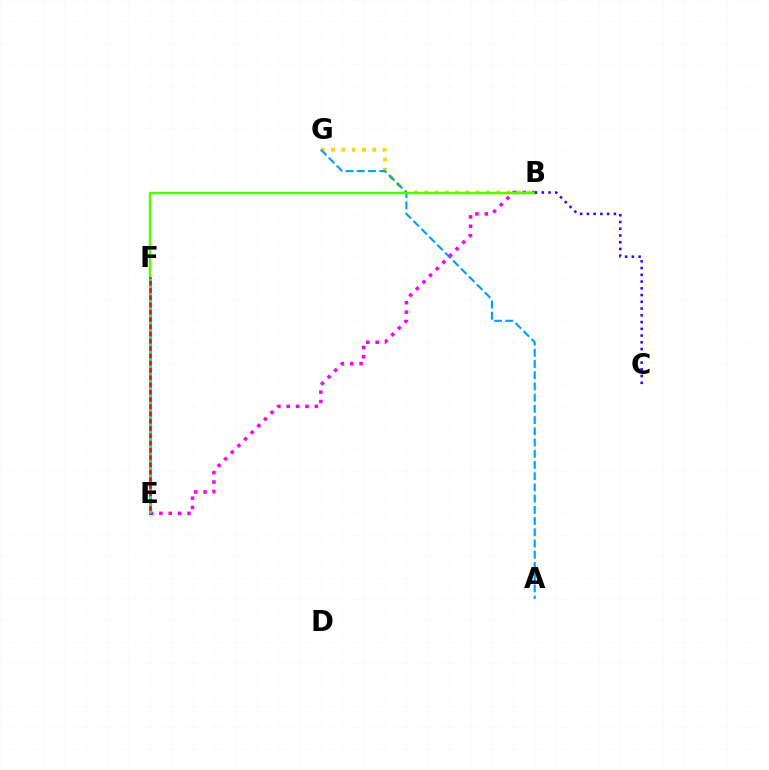{('B', 'G'): [{'color': '#ffd500', 'line_style': 'dotted', 'thickness': 2.79}], ('A', 'G'): [{'color': '#009eff', 'line_style': 'dashed', 'thickness': 1.52}], ('B', 'E'): [{'color': '#ff00ed', 'line_style': 'dotted', 'thickness': 2.55}], ('B', 'F'): [{'color': '#4fff00', 'line_style': 'solid', 'thickness': 1.73}], ('B', 'C'): [{'color': '#3700ff', 'line_style': 'dotted', 'thickness': 1.83}], ('E', 'F'): [{'color': '#ff0000', 'line_style': 'solid', 'thickness': 1.96}, {'color': '#00ff86', 'line_style': 'dotted', 'thickness': 1.97}]}